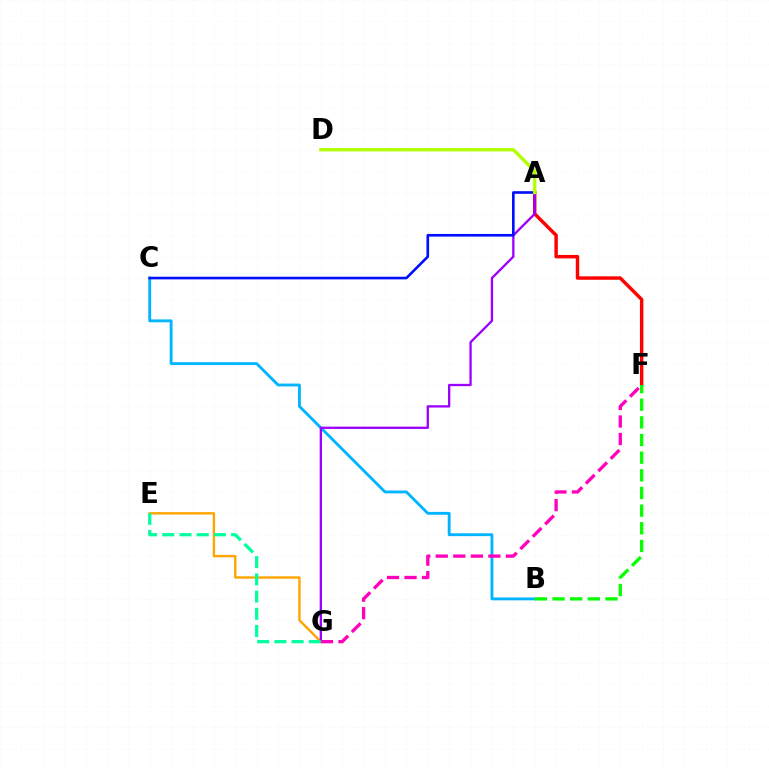{('B', 'C'): [{'color': '#00b5ff', 'line_style': 'solid', 'thickness': 2.06}], ('A', 'F'): [{'color': '#ff0000', 'line_style': 'solid', 'thickness': 2.47}], ('B', 'F'): [{'color': '#08ff00', 'line_style': 'dashed', 'thickness': 2.4}], ('E', 'G'): [{'color': '#ffa500', 'line_style': 'solid', 'thickness': 1.73}, {'color': '#00ff9d', 'line_style': 'dashed', 'thickness': 2.34}], ('A', 'G'): [{'color': '#9b00ff', 'line_style': 'solid', 'thickness': 1.66}], ('A', 'C'): [{'color': '#0010ff', 'line_style': 'solid', 'thickness': 1.9}], ('A', 'D'): [{'color': '#b3ff00', 'line_style': 'solid', 'thickness': 2.41}], ('F', 'G'): [{'color': '#ff00bd', 'line_style': 'dashed', 'thickness': 2.38}]}